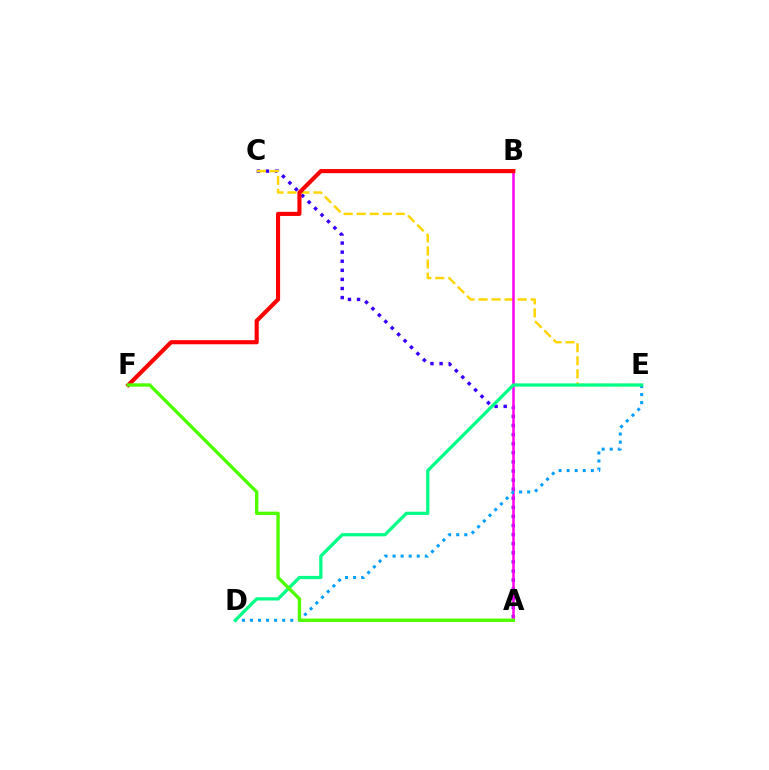{('A', 'C'): [{'color': '#3700ff', 'line_style': 'dotted', 'thickness': 2.47}], ('C', 'E'): [{'color': '#ffd500', 'line_style': 'dashed', 'thickness': 1.77}], ('A', 'B'): [{'color': '#ff00ed', 'line_style': 'solid', 'thickness': 1.8}], ('D', 'E'): [{'color': '#009eff', 'line_style': 'dotted', 'thickness': 2.19}, {'color': '#00ff86', 'line_style': 'solid', 'thickness': 2.34}], ('B', 'F'): [{'color': '#ff0000', 'line_style': 'solid', 'thickness': 2.96}], ('A', 'F'): [{'color': '#4fff00', 'line_style': 'solid', 'thickness': 2.42}]}